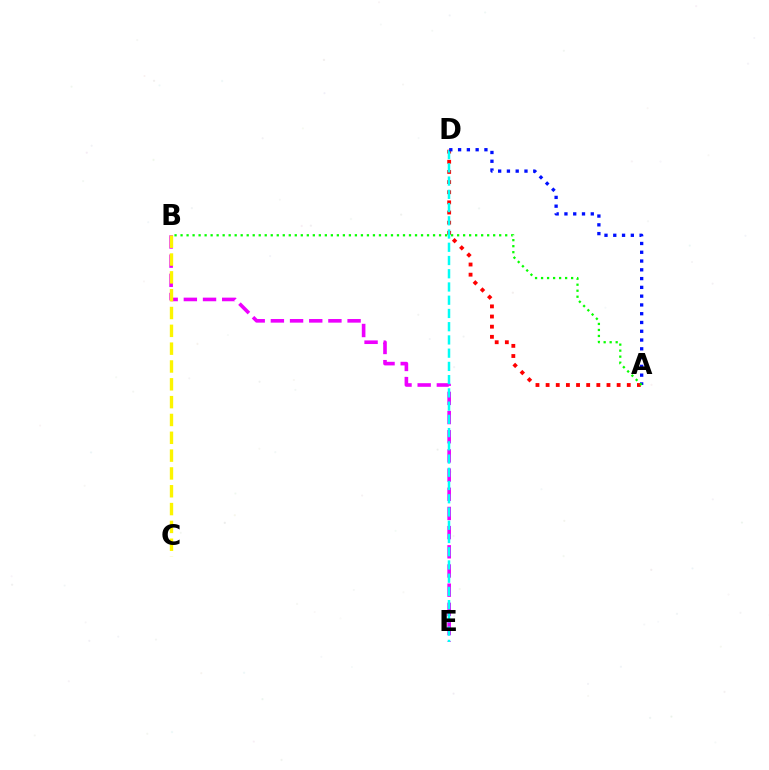{('A', 'D'): [{'color': '#ff0000', 'line_style': 'dotted', 'thickness': 2.76}, {'color': '#0010ff', 'line_style': 'dotted', 'thickness': 2.38}], ('B', 'E'): [{'color': '#ee00ff', 'line_style': 'dashed', 'thickness': 2.61}], ('D', 'E'): [{'color': '#00fff6', 'line_style': 'dashed', 'thickness': 1.8}], ('A', 'B'): [{'color': '#08ff00', 'line_style': 'dotted', 'thickness': 1.63}], ('B', 'C'): [{'color': '#fcf500', 'line_style': 'dashed', 'thickness': 2.42}]}